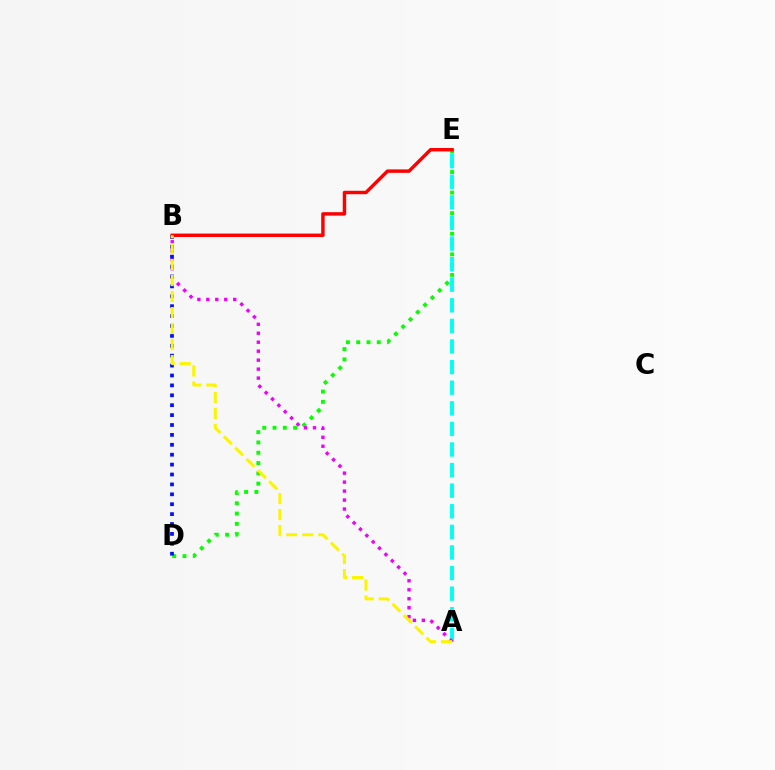{('D', 'E'): [{'color': '#08ff00', 'line_style': 'dotted', 'thickness': 2.8}], ('A', 'E'): [{'color': '#00fff6', 'line_style': 'dashed', 'thickness': 2.8}], ('A', 'B'): [{'color': '#ee00ff', 'line_style': 'dotted', 'thickness': 2.44}, {'color': '#fcf500', 'line_style': 'dashed', 'thickness': 2.17}], ('B', 'D'): [{'color': '#0010ff', 'line_style': 'dotted', 'thickness': 2.69}], ('B', 'E'): [{'color': '#ff0000', 'line_style': 'solid', 'thickness': 2.47}]}